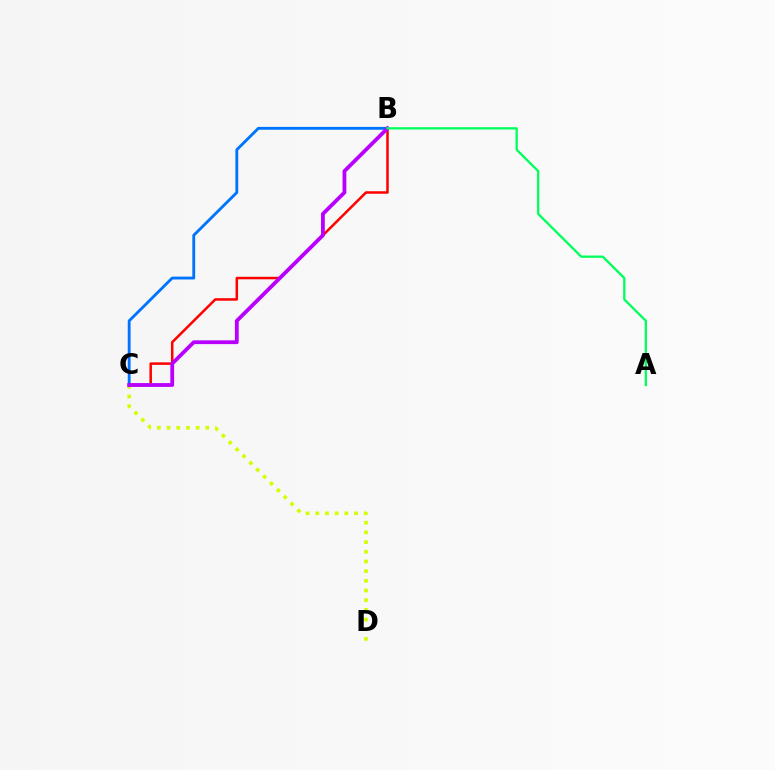{('B', 'C'): [{'color': '#ff0000', 'line_style': 'solid', 'thickness': 1.81}, {'color': '#0074ff', 'line_style': 'solid', 'thickness': 2.05}, {'color': '#b900ff', 'line_style': 'solid', 'thickness': 2.74}], ('C', 'D'): [{'color': '#d1ff00', 'line_style': 'dotted', 'thickness': 2.63}], ('A', 'B'): [{'color': '#00ff5c', 'line_style': 'solid', 'thickness': 1.66}]}